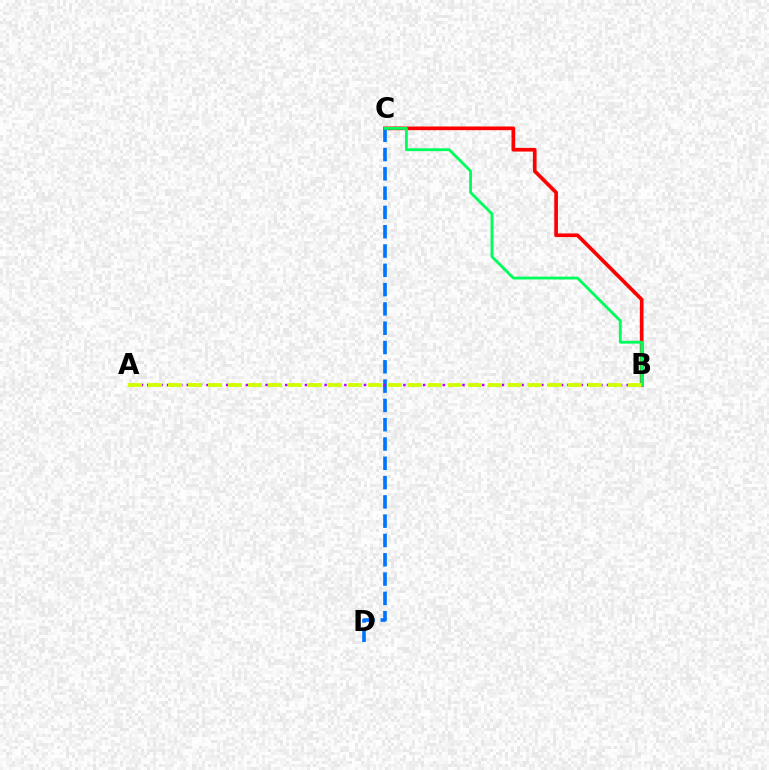{('B', 'C'): [{'color': '#ff0000', 'line_style': 'solid', 'thickness': 2.65}, {'color': '#00ff5c', 'line_style': 'solid', 'thickness': 2.04}], ('C', 'D'): [{'color': '#0074ff', 'line_style': 'dashed', 'thickness': 2.62}], ('A', 'B'): [{'color': '#b900ff', 'line_style': 'dotted', 'thickness': 1.78}, {'color': '#d1ff00', 'line_style': 'dashed', 'thickness': 2.72}]}